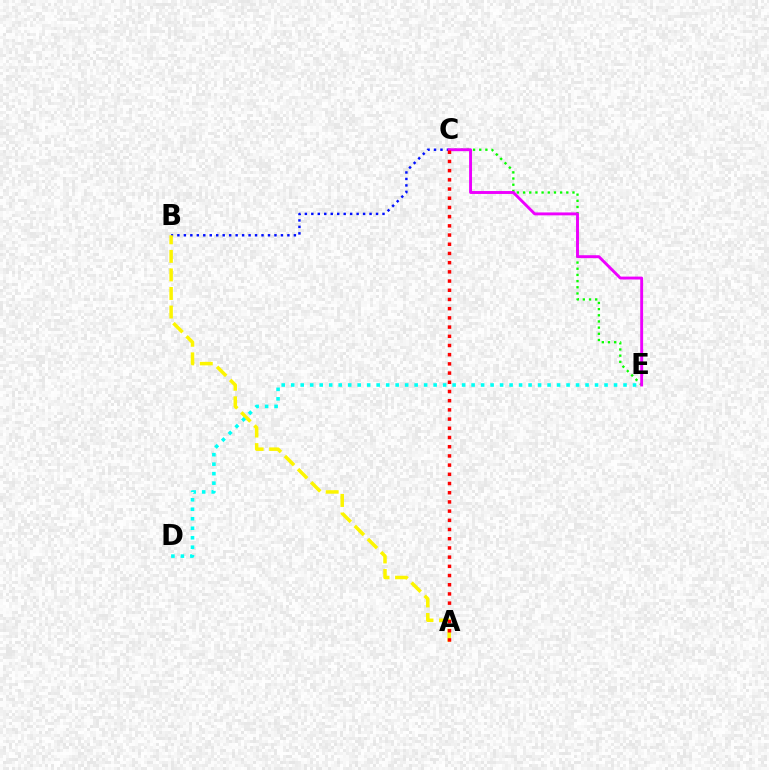{('B', 'C'): [{'color': '#0010ff', 'line_style': 'dotted', 'thickness': 1.76}], ('A', 'B'): [{'color': '#fcf500', 'line_style': 'dashed', 'thickness': 2.52}], ('C', 'E'): [{'color': '#08ff00', 'line_style': 'dotted', 'thickness': 1.68}, {'color': '#ee00ff', 'line_style': 'solid', 'thickness': 2.09}], ('A', 'C'): [{'color': '#ff0000', 'line_style': 'dotted', 'thickness': 2.5}], ('D', 'E'): [{'color': '#00fff6', 'line_style': 'dotted', 'thickness': 2.58}]}